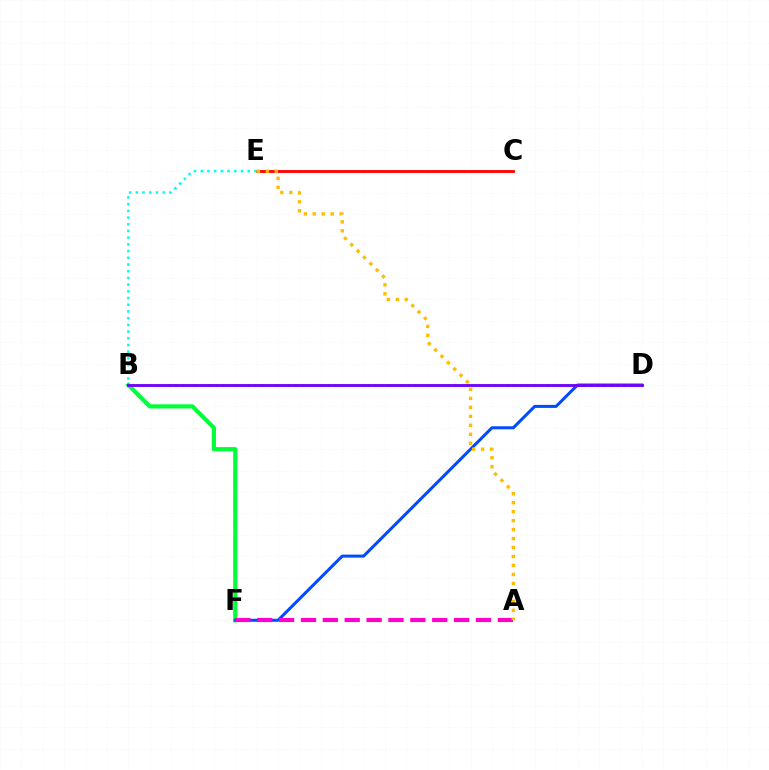{('C', 'E'): [{'color': '#ff0000', 'line_style': 'solid', 'thickness': 2.03}], ('B', 'F'): [{'color': '#00ff39', 'line_style': 'solid', 'thickness': 3.0}], ('D', 'F'): [{'color': '#004bff', 'line_style': 'solid', 'thickness': 2.17}], ('B', 'E'): [{'color': '#00fff6', 'line_style': 'dotted', 'thickness': 1.82}], ('A', 'F'): [{'color': '#ff00cf', 'line_style': 'dashed', 'thickness': 2.97}], ('A', 'E'): [{'color': '#ffbd00', 'line_style': 'dotted', 'thickness': 2.44}], ('B', 'D'): [{'color': '#84ff00', 'line_style': 'dotted', 'thickness': 1.8}, {'color': '#7200ff', 'line_style': 'solid', 'thickness': 2.05}]}